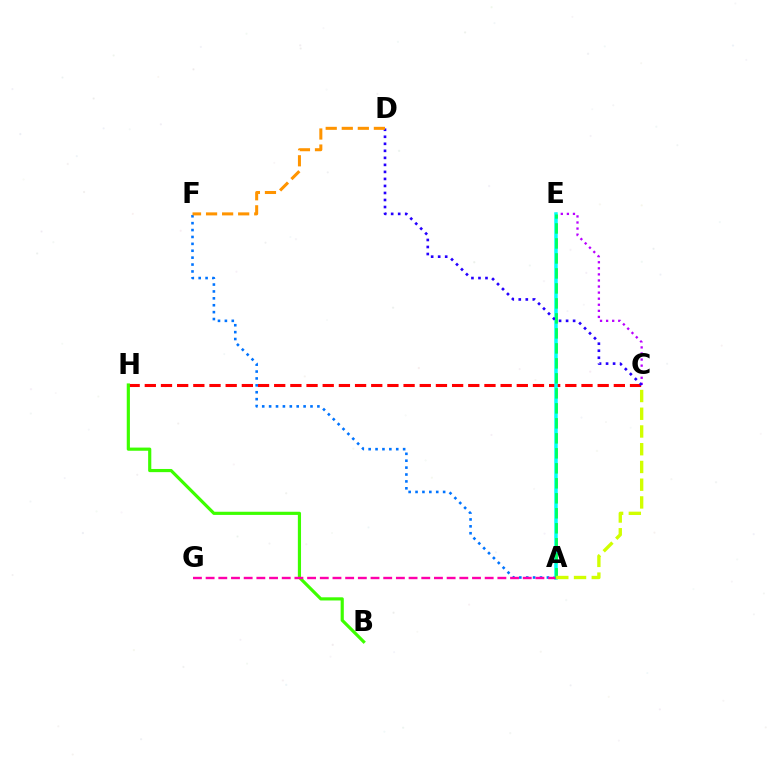{('C', 'E'): [{'color': '#b900ff', 'line_style': 'dotted', 'thickness': 1.65}], ('C', 'H'): [{'color': '#ff0000', 'line_style': 'dashed', 'thickness': 2.2}], ('A', 'F'): [{'color': '#0074ff', 'line_style': 'dotted', 'thickness': 1.87}], ('A', 'E'): [{'color': '#00fff6', 'line_style': 'solid', 'thickness': 2.53}, {'color': '#00ff5c', 'line_style': 'dashed', 'thickness': 2.04}], ('B', 'H'): [{'color': '#3dff00', 'line_style': 'solid', 'thickness': 2.28}], ('C', 'D'): [{'color': '#2500ff', 'line_style': 'dotted', 'thickness': 1.91}], ('A', 'G'): [{'color': '#ff00ac', 'line_style': 'dashed', 'thickness': 1.72}], ('A', 'C'): [{'color': '#d1ff00', 'line_style': 'dashed', 'thickness': 2.41}], ('D', 'F'): [{'color': '#ff9400', 'line_style': 'dashed', 'thickness': 2.18}]}